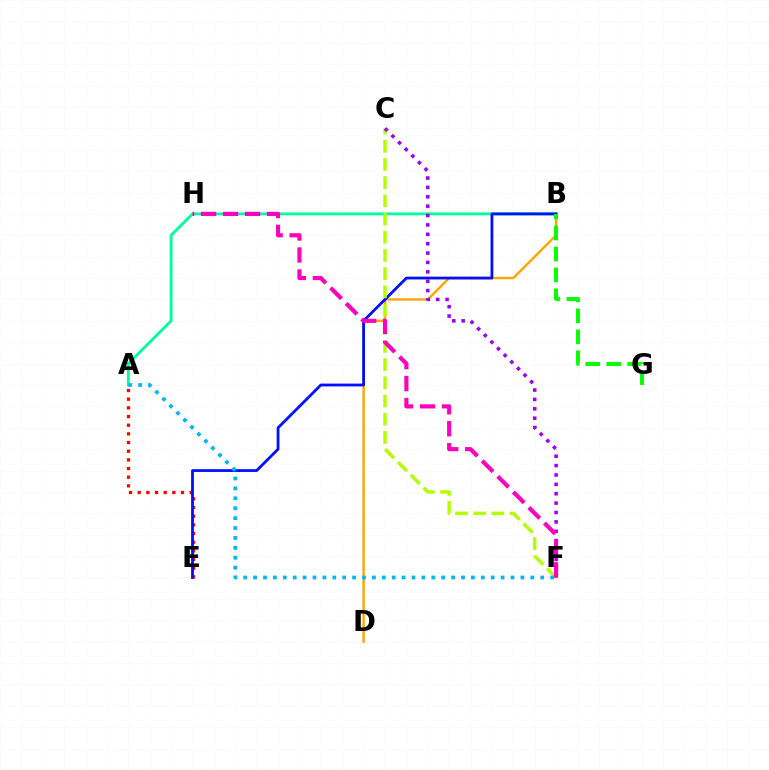{('A', 'E'): [{'color': '#ff0000', 'line_style': 'dotted', 'thickness': 2.35}], ('B', 'D'): [{'color': '#ffa500', 'line_style': 'solid', 'thickness': 1.72}], ('A', 'B'): [{'color': '#00ff9d', 'line_style': 'solid', 'thickness': 2.07}], ('B', 'E'): [{'color': '#0010ff', 'line_style': 'solid', 'thickness': 2.01}], ('C', 'F'): [{'color': '#b3ff00', 'line_style': 'dashed', 'thickness': 2.47}, {'color': '#9b00ff', 'line_style': 'dotted', 'thickness': 2.55}], ('F', 'H'): [{'color': '#ff00bd', 'line_style': 'dashed', 'thickness': 2.99}], ('A', 'F'): [{'color': '#00b5ff', 'line_style': 'dotted', 'thickness': 2.69}], ('B', 'G'): [{'color': '#08ff00', 'line_style': 'dashed', 'thickness': 2.85}]}